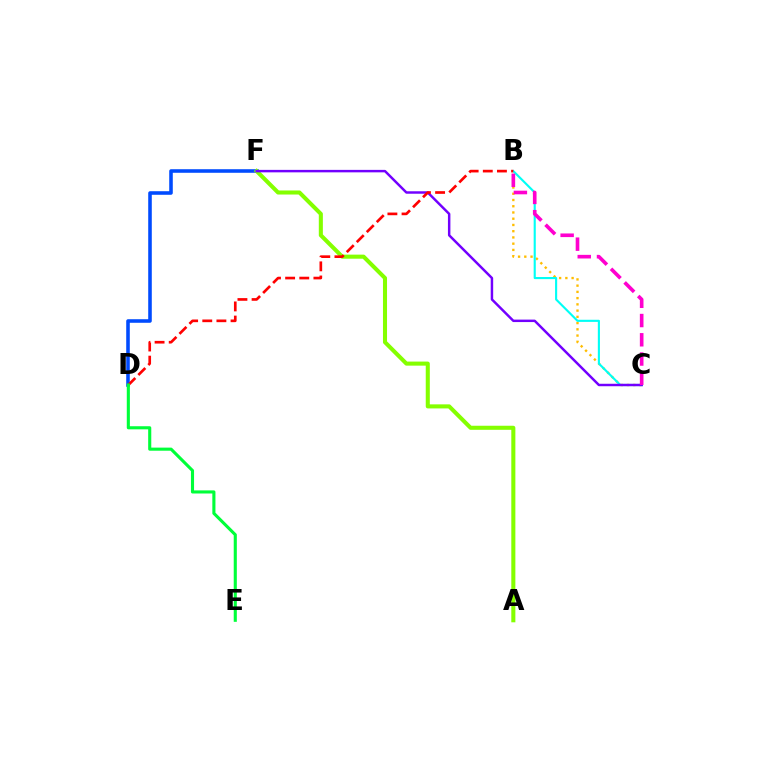{('B', 'C'): [{'color': '#ffbd00', 'line_style': 'dotted', 'thickness': 1.7}, {'color': '#00fff6', 'line_style': 'solid', 'thickness': 1.53}, {'color': '#ff00cf', 'line_style': 'dashed', 'thickness': 2.61}], ('D', 'F'): [{'color': '#004bff', 'line_style': 'solid', 'thickness': 2.57}], ('A', 'F'): [{'color': '#84ff00', 'line_style': 'solid', 'thickness': 2.93}], ('C', 'F'): [{'color': '#7200ff', 'line_style': 'solid', 'thickness': 1.77}], ('B', 'D'): [{'color': '#ff0000', 'line_style': 'dashed', 'thickness': 1.92}], ('D', 'E'): [{'color': '#00ff39', 'line_style': 'solid', 'thickness': 2.23}]}